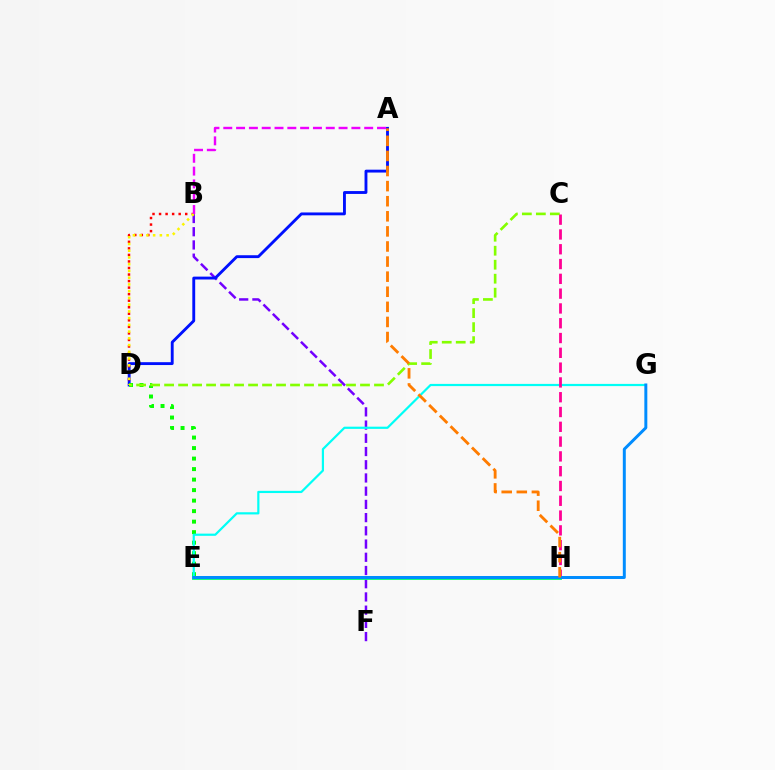{('B', 'F'): [{'color': '#7200ff', 'line_style': 'dashed', 'thickness': 1.8}], ('A', 'D'): [{'color': '#0010ff', 'line_style': 'solid', 'thickness': 2.06}], ('B', 'D'): [{'color': '#ff0000', 'line_style': 'dotted', 'thickness': 1.78}, {'color': '#fcf500', 'line_style': 'dotted', 'thickness': 1.83}], ('D', 'E'): [{'color': '#08ff00', 'line_style': 'dotted', 'thickness': 2.86}], ('C', 'D'): [{'color': '#84ff00', 'line_style': 'dashed', 'thickness': 1.9}], ('E', 'G'): [{'color': '#00fff6', 'line_style': 'solid', 'thickness': 1.59}, {'color': '#008cff', 'line_style': 'solid', 'thickness': 2.14}], ('E', 'H'): [{'color': '#00ff74', 'line_style': 'solid', 'thickness': 2.76}], ('C', 'H'): [{'color': '#ff0094', 'line_style': 'dashed', 'thickness': 2.01}], ('A', 'B'): [{'color': '#ee00ff', 'line_style': 'dashed', 'thickness': 1.74}], ('A', 'H'): [{'color': '#ff7c00', 'line_style': 'dashed', 'thickness': 2.05}]}